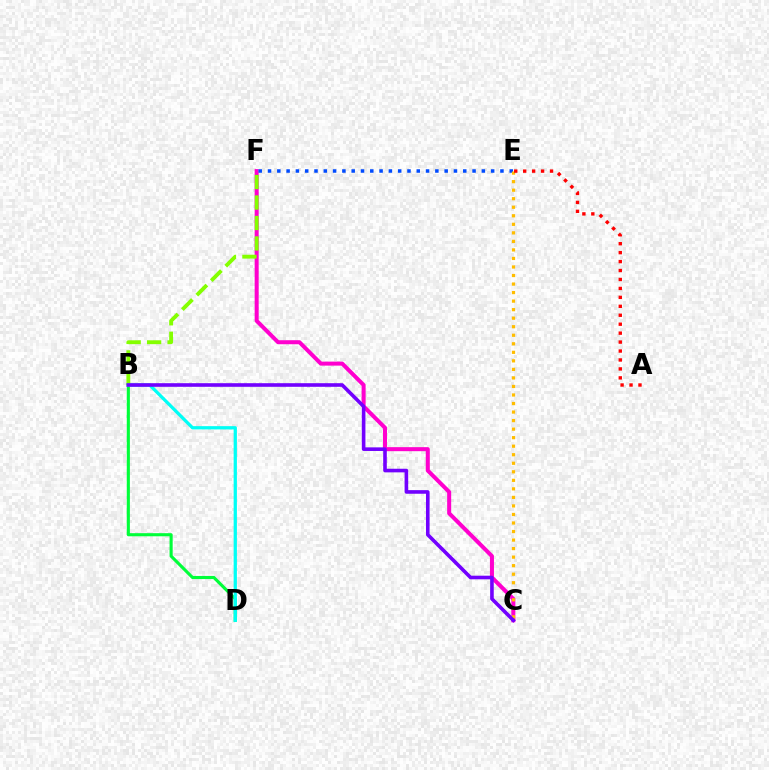{('C', 'F'): [{'color': '#ff00cf', 'line_style': 'solid', 'thickness': 2.9}], ('B', 'D'): [{'color': '#00ff39', 'line_style': 'solid', 'thickness': 2.23}, {'color': '#00fff6', 'line_style': 'solid', 'thickness': 2.35}], ('B', 'F'): [{'color': '#84ff00', 'line_style': 'dashed', 'thickness': 2.78}], ('E', 'F'): [{'color': '#004bff', 'line_style': 'dotted', 'thickness': 2.53}], ('C', 'E'): [{'color': '#ffbd00', 'line_style': 'dotted', 'thickness': 2.32}], ('B', 'C'): [{'color': '#7200ff', 'line_style': 'solid', 'thickness': 2.6}], ('A', 'E'): [{'color': '#ff0000', 'line_style': 'dotted', 'thickness': 2.43}]}